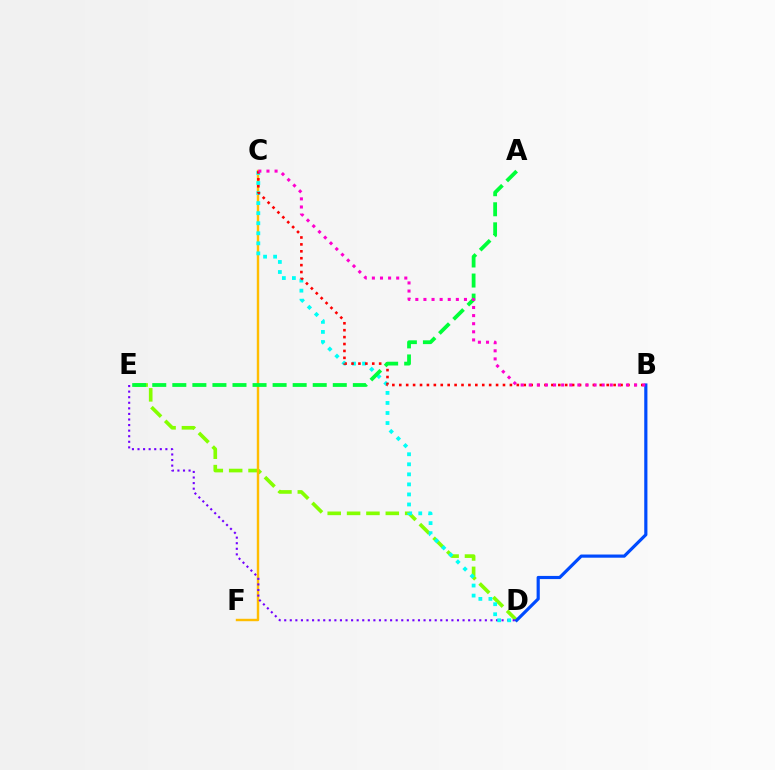{('D', 'E'): [{'color': '#84ff00', 'line_style': 'dashed', 'thickness': 2.63}, {'color': '#7200ff', 'line_style': 'dotted', 'thickness': 1.51}], ('C', 'F'): [{'color': '#ffbd00', 'line_style': 'solid', 'thickness': 1.75}], ('B', 'D'): [{'color': '#004bff', 'line_style': 'solid', 'thickness': 2.28}], ('C', 'D'): [{'color': '#00fff6', 'line_style': 'dotted', 'thickness': 2.73}], ('B', 'C'): [{'color': '#ff0000', 'line_style': 'dotted', 'thickness': 1.88}, {'color': '#ff00cf', 'line_style': 'dotted', 'thickness': 2.2}], ('A', 'E'): [{'color': '#00ff39', 'line_style': 'dashed', 'thickness': 2.72}]}